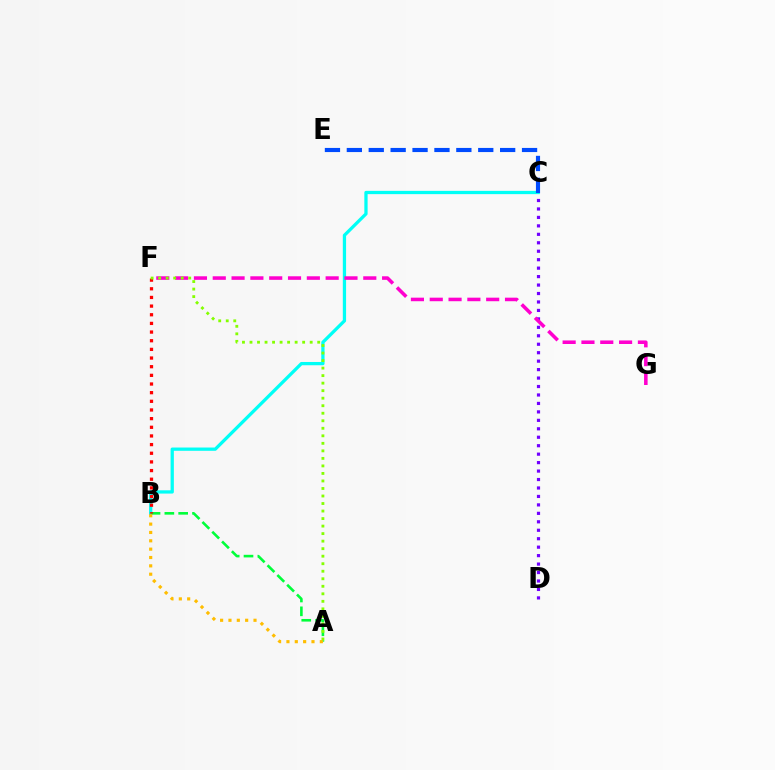{('C', 'D'): [{'color': '#7200ff', 'line_style': 'dotted', 'thickness': 2.3}], ('B', 'C'): [{'color': '#00fff6', 'line_style': 'solid', 'thickness': 2.35}], ('F', 'G'): [{'color': '#ff00cf', 'line_style': 'dashed', 'thickness': 2.56}], ('A', 'B'): [{'color': '#00ff39', 'line_style': 'dashed', 'thickness': 1.88}, {'color': '#ffbd00', 'line_style': 'dotted', 'thickness': 2.27}], ('C', 'E'): [{'color': '#004bff', 'line_style': 'dashed', 'thickness': 2.98}], ('B', 'F'): [{'color': '#ff0000', 'line_style': 'dotted', 'thickness': 2.35}], ('A', 'F'): [{'color': '#84ff00', 'line_style': 'dotted', 'thickness': 2.04}]}